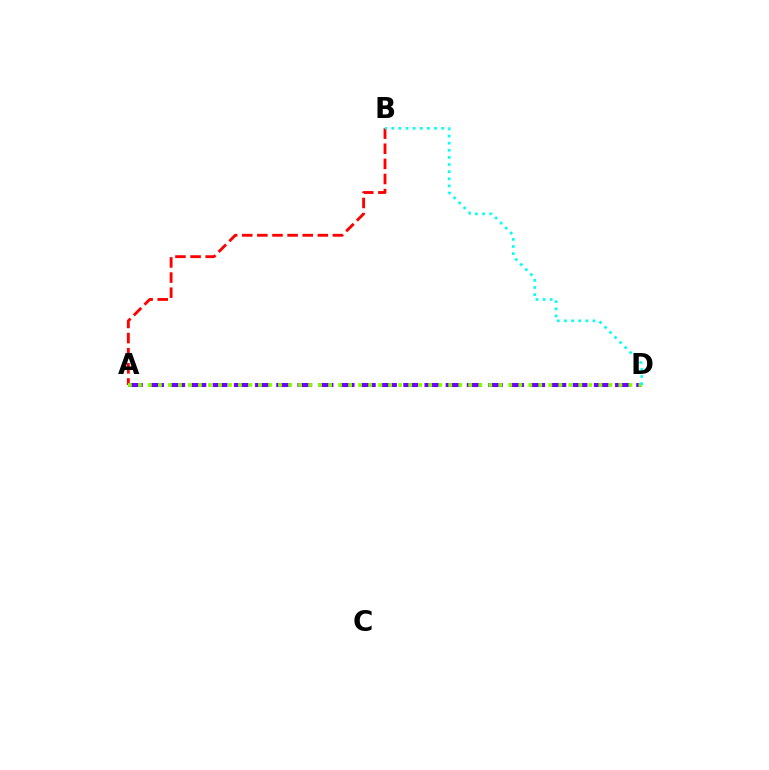{('A', 'D'): [{'color': '#7200ff', 'line_style': 'dashed', 'thickness': 2.88}, {'color': '#84ff00', 'line_style': 'dotted', 'thickness': 2.72}], ('A', 'B'): [{'color': '#ff0000', 'line_style': 'dashed', 'thickness': 2.05}], ('B', 'D'): [{'color': '#00fff6', 'line_style': 'dotted', 'thickness': 1.93}]}